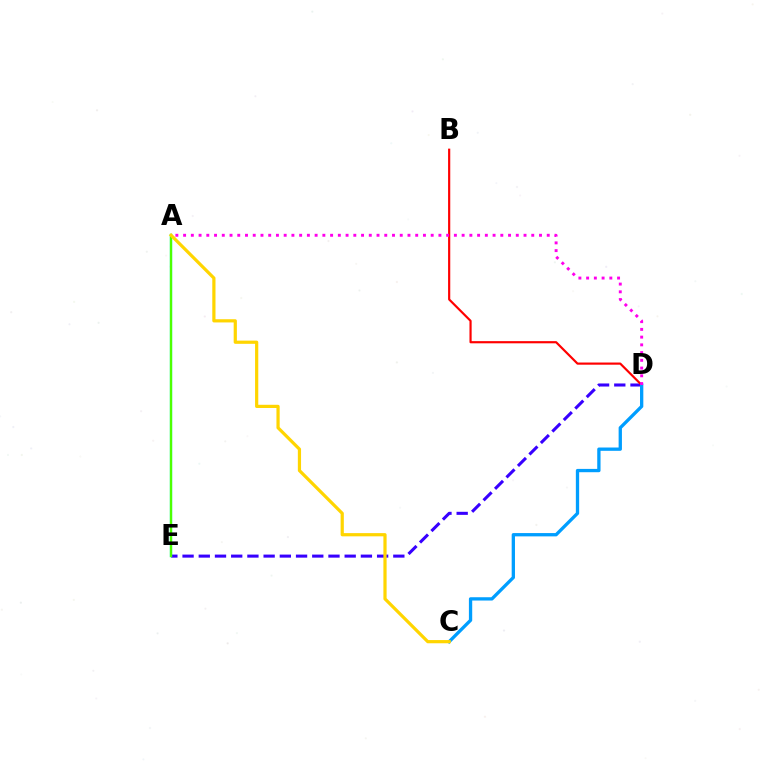{('D', 'E'): [{'color': '#3700ff', 'line_style': 'dashed', 'thickness': 2.2}], ('A', 'E'): [{'color': '#00ff86', 'line_style': 'solid', 'thickness': 1.73}, {'color': '#4fff00', 'line_style': 'solid', 'thickness': 1.54}], ('B', 'D'): [{'color': '#ff0000', 'line_style': 'solid', 'thickness': 1.56}], ('C', 'D'): [{'color': '#009eff', 'line_style': 'solid', 'thickness': 2.38}], ('A', 'C'): [{'color': '#ffd500', 'line_style': 'solid', 'thickness': 2.31}], ('A', 'D'): [{'color': '#ff00ed', 'line_style': 'dotted', 'thickness': 2.1}]}